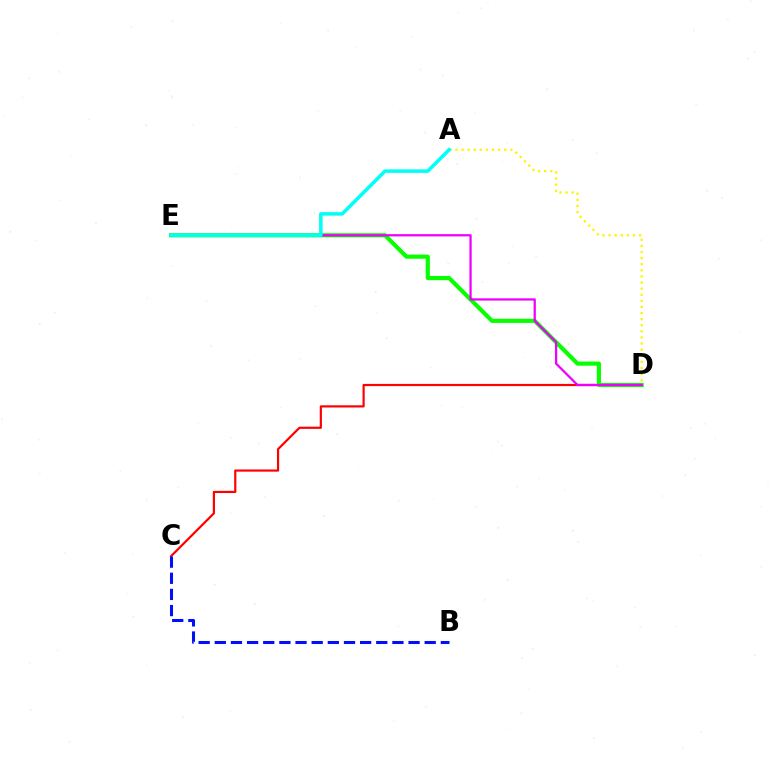{('C', 'D'): [{'color': '#ff0000', 'line_style': 'solid', 'thickness': 1.57}], ('B', 'C'): [{'color': '#0010ff', 'line_style': 'dashed', 'thickness': 2.19}], ('D', 'E'): [{'color': '#08ff00', 'line_style': 'solid', 'thickness': 2.99}, {'color': '#ee00ff', 'line_style': 'solid', 'thickness': 1.62}], ('A', 'D'): [{'color': '#fcf500', 'line_style': 'dotted', 'thickness': 1.66}], ('A', 'E'): [{'color': '#00fff6', 'line_style': 'solid', 'thickness': 2.53}]}